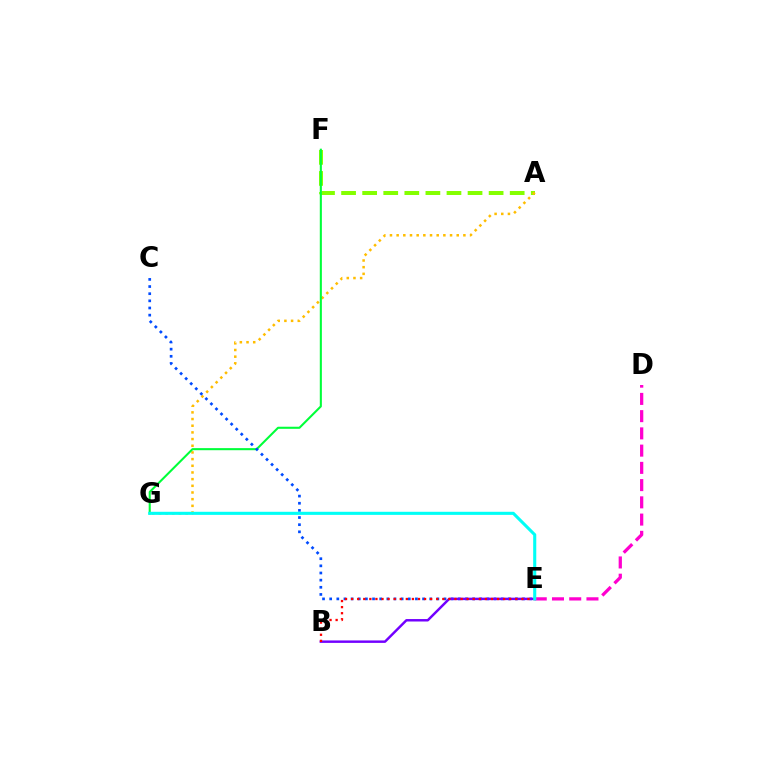{('A', 'F'): [{'color': '#84ff00', 'line_style': 'dashed', 'thickness': 2.86}], ('A', 'G'): [{'color': '#ffbd00', 'line_style': 'dotted', 'thickness': 1.81}], ('D', 'E'): [{'color': '#ff00cf', 'line_style': 'dashed', 'thickness': 2.34}], ('F', 'G'): [{'color': '#00ff39', 'line_style': 'solid', 'thickness': 1.5}], ('C', 'E'): [{'color': '#004bff', 'line_style': 'dotted', 'thickness': 1.94}], ('B', 'E'): [{'color': '#7200ff', 'line_style': 'solid', 'thickness': 1.77}, {'color': '#ff0000', 'line_style': 'dotted', 'thickness': 1.65}], ('E', 'G'): [{'color': '#00fff6', 'line_style': 'solid', 'thickness': 2.22}]}